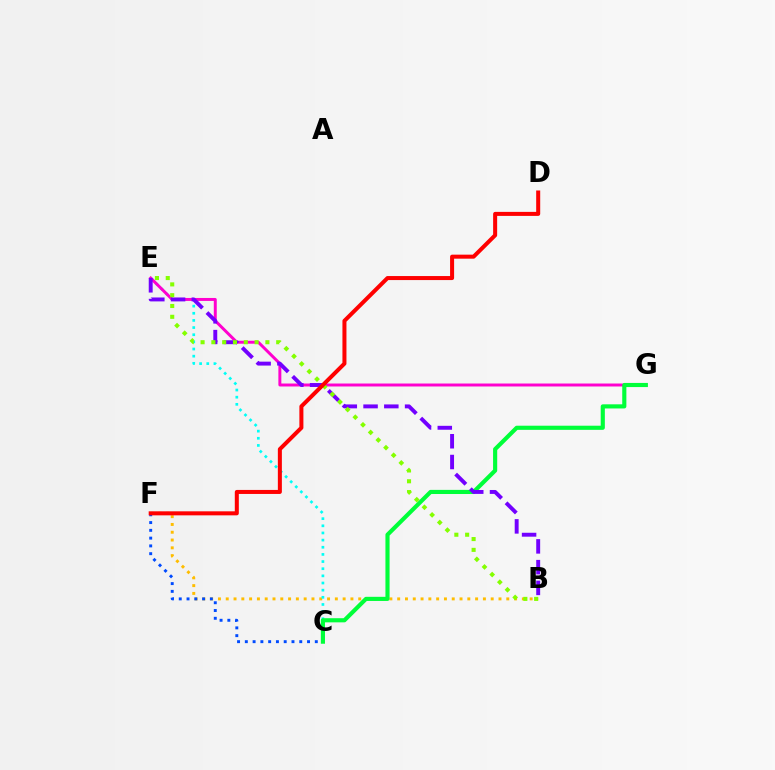{('B', 'F'): [{'color': '#ffbd00', 'line_style': 'dotted', 'thickness': 2.12}], ('C', 'E'): [{'color': '#00fff6', 'line_style': 'dotted', 'thickness': 1.94}], ('C', 'F'): [{'color': '#004bff', 'line_style': 'dotted', 'thickness': 2.11}], ('E', 'G'): [{'color': '#ff00cf', 'line_style': 'solid', 'thickness': 2.13}], ('C', 'G'): [{'color': '#00ff39', 'line_style': 'solid', 'thickness': 2.98}], ('B', 'E'): [{'color': '#7200ff', 'line_style': 'dashed', 'thickness': 2.82}, {'color': '#84ff00', 'line_style': 'dotted', 'thickness': 2.94}], ('D', 'F'): [{'color': '#ff0000', 'line_style': 'solid', 'thickness': 2.89}]}